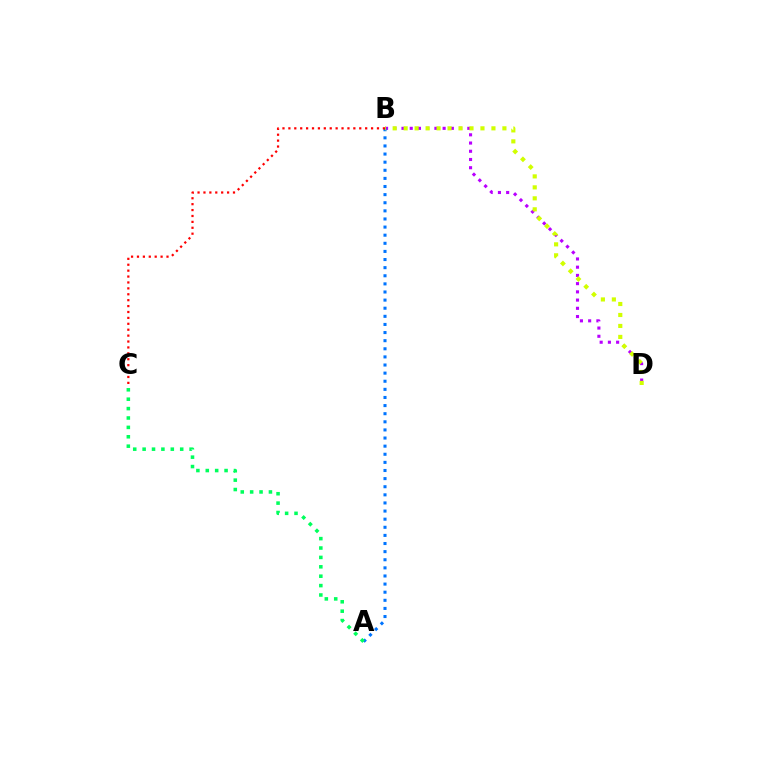{('B', 'D'): [{'color': '#b900ff', 'line_style': 'dotted', 'thickness': 2.23}, {'color': '#d1ff00', 'line_style': 'dotted', 'thickness': 2.98}], ('A', 'B'): [{'color': '#0074ff', 'line_style': 'dotted', 'thickness': 2.2}], ('B', 'C'): [{'color': '#ff0000', 'line_style': 'dotted', 'thickness': 1.6}], ('A', 'C'): [{'color': '#00ff5c', 'line_style': 'dotted', 'thickness': 2.55}]}